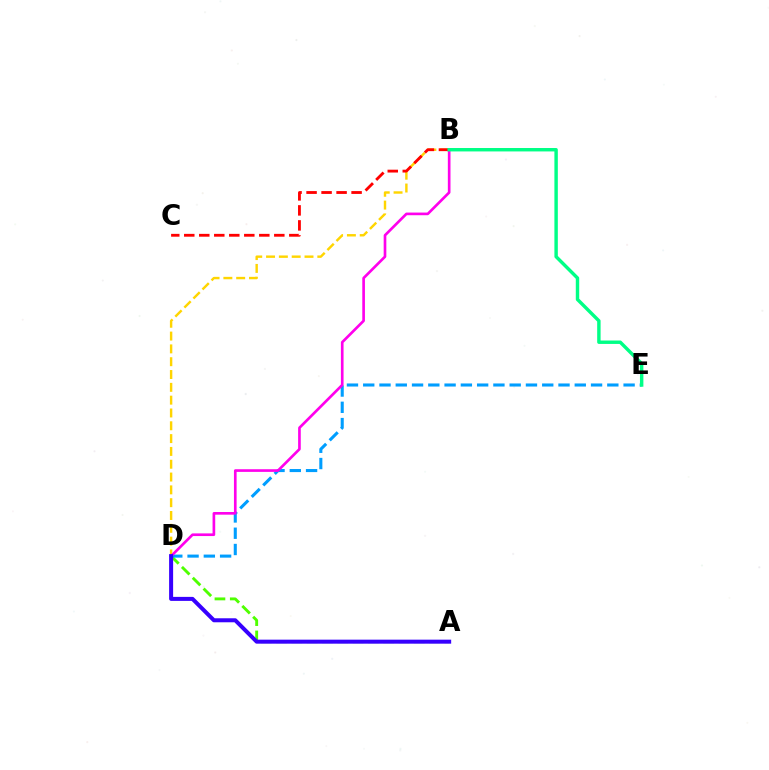{('A', 'D'): [{'color': '#4fff00', 'line_style': 'dashed', 'thickness': 2.08}, {'color': '#3700ff', 'line_style': 'solid', 'thickness': 2.89}], ('D', 'E'): [{'color': '#009eff', 'line_style': 'dashed', 'thickness': 2.21}], ('B', 'D'): [{'color': '#ffd500', 'line_style': 'dashed', 'thickness': 1.74}, {'color': '#ff00ed', 'line_style': 'solid', 'thickness': 1.92}], ('B', 'C'): [{'color': '#ff0000', 'line_style': 'dashed', 'thickness': 2.04}], ('B', 'E'): [{'color': '#00ff86', 'line_style': 'solid', 'thickness': 2.47}]}